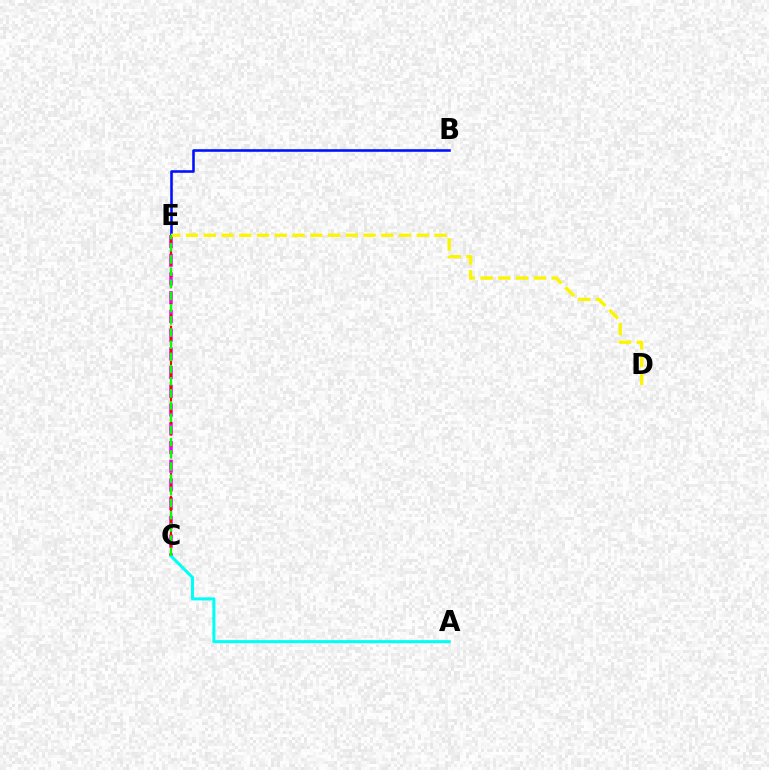{('B', 'E'): [{'color': '#0010ff', 'line_style': 'solid', 'thickness': 1.86}], ('C', 'E'): [{'color': '#ee00ff', 'line_style': 'dashed', 'thickness': 2.54}, {'color': '#ff0000', 'line_style': 'dashed', 'thickness': 1.54}, {'color': '#08ff00', 'line_style': 'dashed', 'thickness': 1.65}], ('A', 'C'): [{'color': '#00fff6', 'line_style': 'solid', 'thickness': 2.2}], ('D', 'E'): [{'color': '#fcf500', 'line_style': 'dashed', 'thickness': 2.41}]}